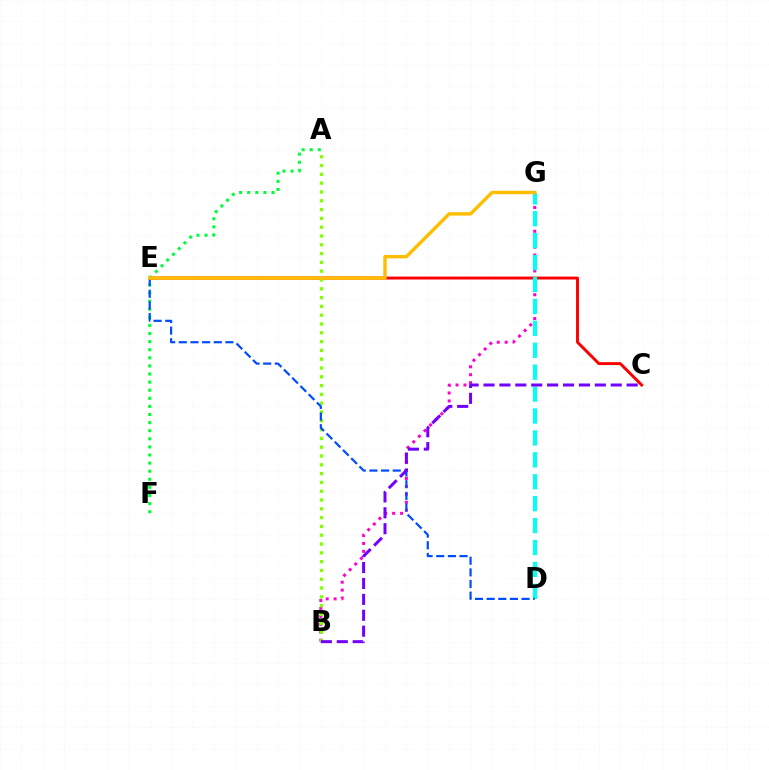{('C', 'E'): [{'color': '#ff0000', 'line_style': 'solid', 'thickness': 2.11}], ('B', 'G'): [{'color': '#ff00cf', 'line_style': 'dotted', 'thickness': 2.16}], ('D', 'G'): [{'color': '#00fff6', 'line_style': 'dashed', 'thickness': 2.98}], ('A', 'B'): [{'color': '#84ff00', 'line_style': 'dotted', 'thickness': 2.39}], ('A', 'F'): [{'color': '#00ff39', 'line_style': 'dotted', 'thickness': 2.2}], ('D', 'E'): [{'color': '#004bff', 'line_style': 'dashed', 'thickness': 1.58}], ('B', 'C'): [{'color': '#7200ff', 'line_style': 'dashed', 'thickness': 2.16}], ('E', 'G'): [{'color': '#ffbd00', 'line_style': 'solid', 'thickness': 2.45}]}